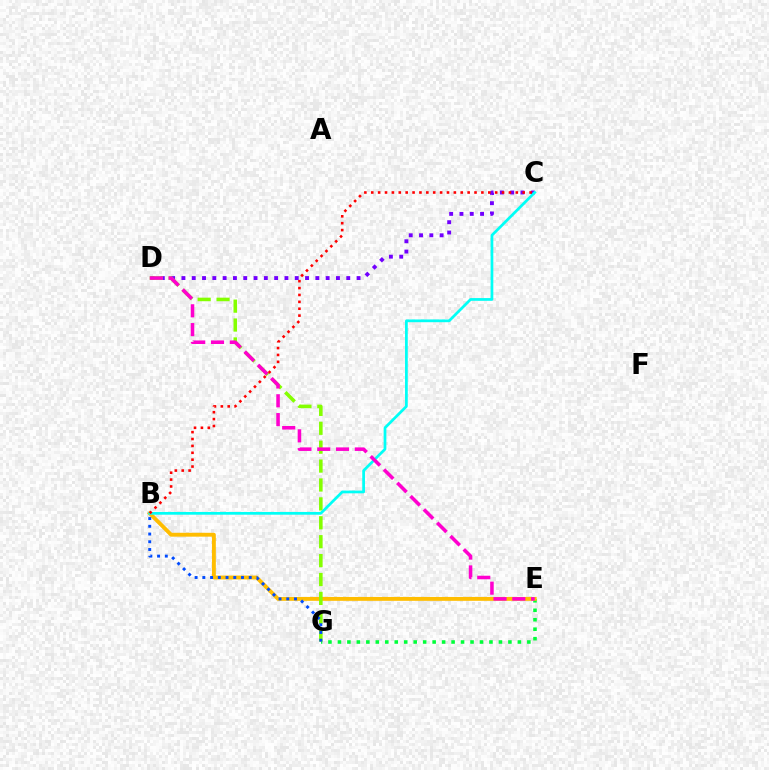{('C', 'D'): [{'color': '#7200ff', 'line_style': 'dotted', 'thickness': 2.8}], ('E', 'G'): [{'color': '#00ff39', 'line_style': 'dotted', 'thickness': 2.57}], ('B', 'E'): [{'color': '#ffbd00', 'line_style': 'solid', 'thickness': 2.79}], ('D', 'G'): [{'color': '#84ff00', 'line_style': 'dashed', 'thickness': 2.57}], ('B', 'C'): [{'color': '#00fff6', 'line_style': 'solid', 'thickness': 1.97}, {'color': '#ff0000', 'line_style': 'dotted', 'thickness': 1.87}], ('D', 'E'): [{'color': '#ff00cf', 'line_style': 'dashed', 'thickness': 2.56}], ('B', 'G'): [{'color': '#004bff', 'line_style': 'dotted', 'thickness': 2.1}]}